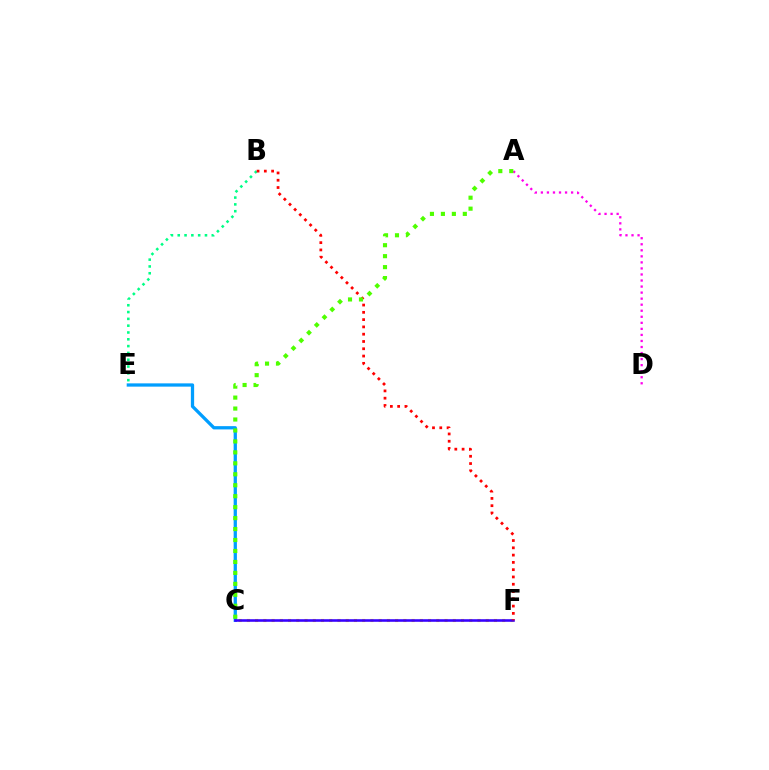{('A', 'D'): [{'color': '#ff00ed', 'line_style': 'dotted', 'thickness': 1.64}], ('C', 'E'): [{'color': '#009eff', 'line_style': 'solid', 'thickness': 2.36}], ('C', 'F'): [{'color': '#ffd500', 'line_style': 'dotted', 'thickness': 2.24}, {'color': '#3700ff', 'line_style': 'solid', 'thickness': 1.86}], ('B', 'E'): [{'color': '#00ff86', 'line_style': 'dotted', 'thickness': 1.85}], ('B', 'F'): [{'color': '#ff0000', 'line_style': 'dotted', 'thickness': 1.98}], ('A', 'C'): [{'color': '#4fff00', 'line_style': 'dotted', 'thickness': 2.98}]}